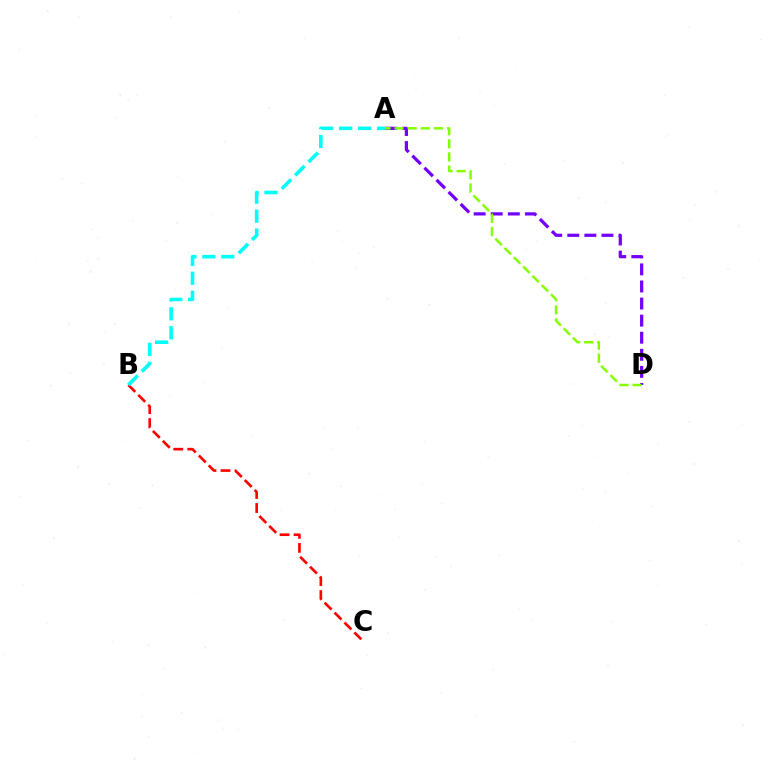{('A', 'D'): [{'color': '#7200ff', 'line_style': 'dashed', 'thickness': 2.32}, {'color': '#84ff00', 'line_style': 'dashed', 'thickness': 1.78}], ('B', 'C'): [{'color': '#ff0000', 'line_style': 'dashed', 'thickness': 1.91}], ('A', 'B'): [{'color': '#00fff6', 'line_style': 'dashed', 'thickness': 2.58}]}